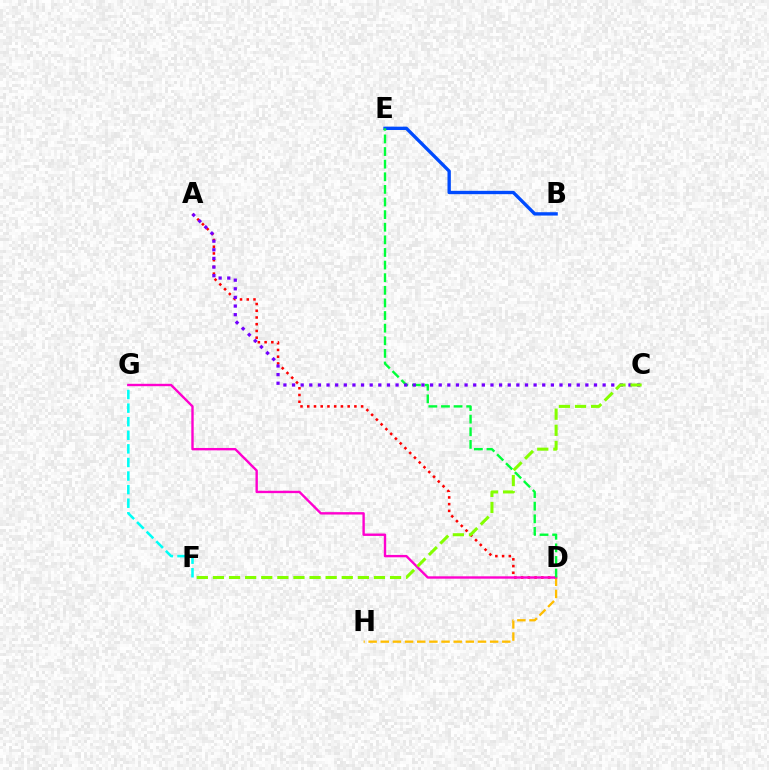{('A', 'D'): [{'color': '#ff0000', 'line_style': 'dotted', 'thickness': 1.83}], ('F', 'G'): [{'color': '#00fff6', 'line_style': 'dashed', 'thickness': 1.85}], ('D', 'H'): [{'color': '#ffbd00', 'line_style': 'dashed', 'thickness': 1.65}], ('B', 'E'): [{'color': '#004bff', 'line_style': 'solid', 'thickness': 2.41}], ('D', 'G'): [{'color': '#ff00cf', 'line_style': 'solid', 'thickness': 1.72}], ('D', 'E'): [{'color': '#00ff39', 'line_style': 'dashed', 'thickness': 1.71}], ('A', 'C'): [{'color': '#7200ff', 'line_style': 'dotted', 'thickness': 2.34}], ('C', 'F'): [{'color': '#84ff00', 'line_style': 'dashed', 'thickness': 2.19}]}